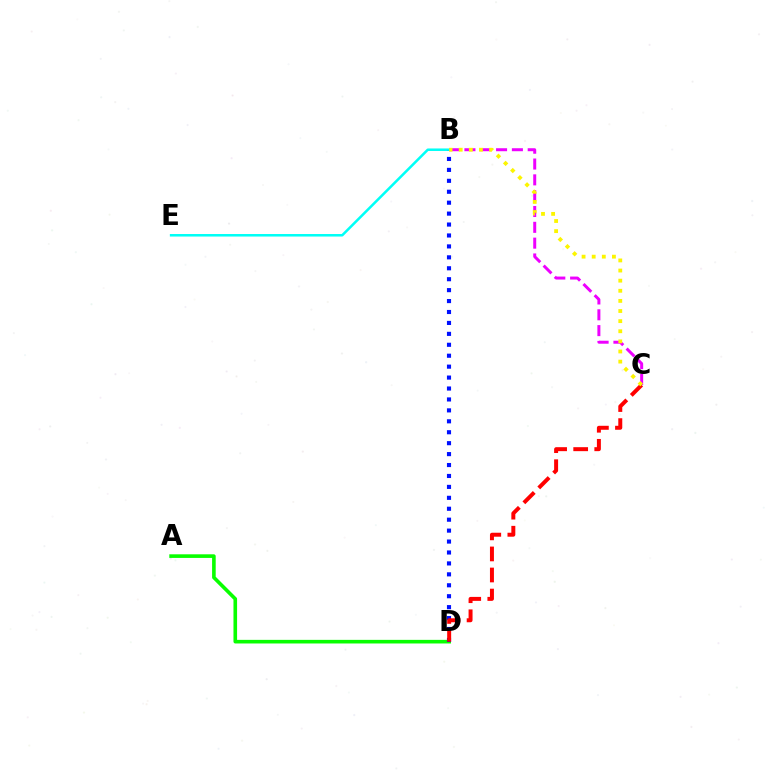{('B', 'C'): [{'color': '#ee00ff', 'line_style': 'dashed', 'thickness': 2.15}, {'color': '#fcf500', 'line_style': 'dotted', 'thickness': 2.75}], ('A', 'D'): [{'color': '#08ff00', 'line_style': 'solid', 'thickness': 2.6}], ('B', 'E'): [{'color': '#00fff6', 'line_style': 'solid', 'thickness': 1.82}], ('B', 'D'): [{'color': '#0010ff', 'line_style': 'dotted', 'thickness': 2.97}], ('C', 'D'): [{'color': '#ff0000', 'line_style': 'dashed', 'thickness': 2.86}]}